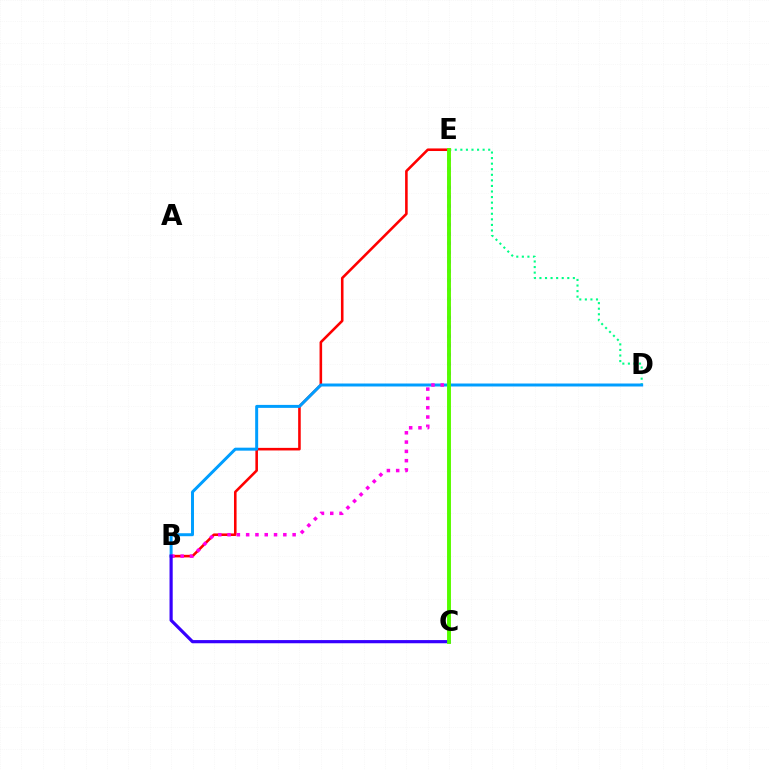{('D', 'E'): [{'color': '#00ff86', 'line_style': 'dotted', 'thickness': 1.51}], ('C', 'E'): [{'color': '#ffd500', 'line_style': 'solid', 'thickness': 2.52}, {'color': '#4fff00', 'line_style': 'solid', 'thickness': 2.74}], ('B', 'E'): [{'color': '#ff0000', 'line_style': 'solid', 'thickness': 1.86}, {'color': '#ff00ed', 'line_style': 'dotted', 'thickness': 2.53}], ('B', 'D'): [{'color': '#009eff', 'line_style': 'solid', 'thickness': 2.15}], ('B', 'C'): [{'color': '#3700ff', 'line_style': 'solid', 'thickness': 2.29}]}